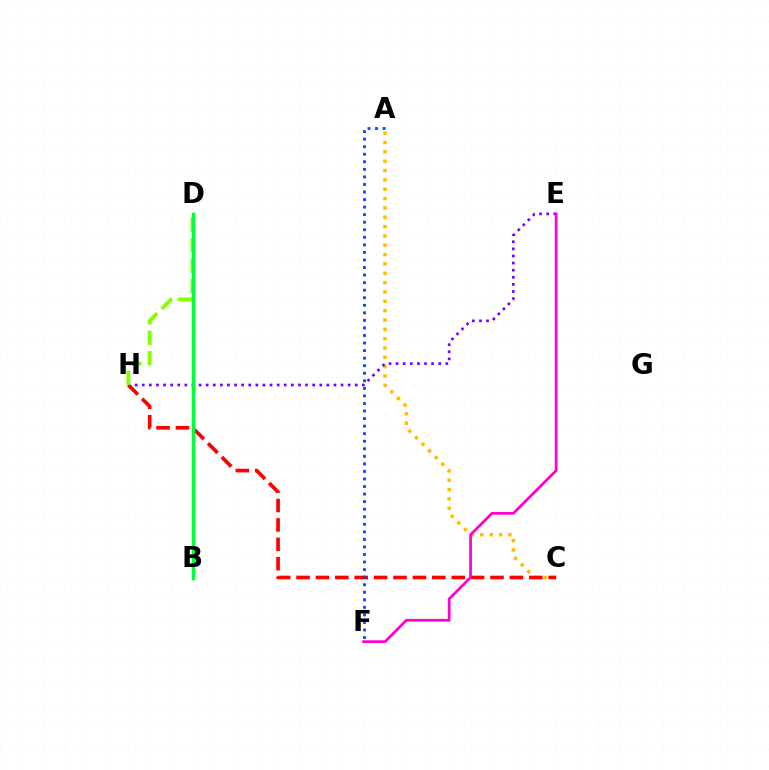{('A', 'C'): [{'color': '#ffbd00', 'line_style': 'dotted', 'thickness': 2.54}], ('E', 'H'): [{'color': '#7200ff', 'line_style': 'dotted', 'thickness': 1.93}], ('C', 'H'): [{'color': '#ff0000', 'line_style': 'dashed', 'thickness': 2.63}], ('A', 'F'): [{'color': '#004bff', 'line_style': 'dotted', 'thickness': 2.05}], ('D', 'H'): [{'color': '#84ff00', 'line_style': 'dashed', 'thickness': 2.78}], ('B', 'D'): [{'color': '#00fff6', 'line_style': 'solid', 'thickness': 2.36}, {'color': '#00ff39', 'line_style': 'solid', 'thickness': 2.42}], ('E', 'F'): [{'color': '#ff00cf', 'line_style': 'solid', 'thickness': 1.97}]}